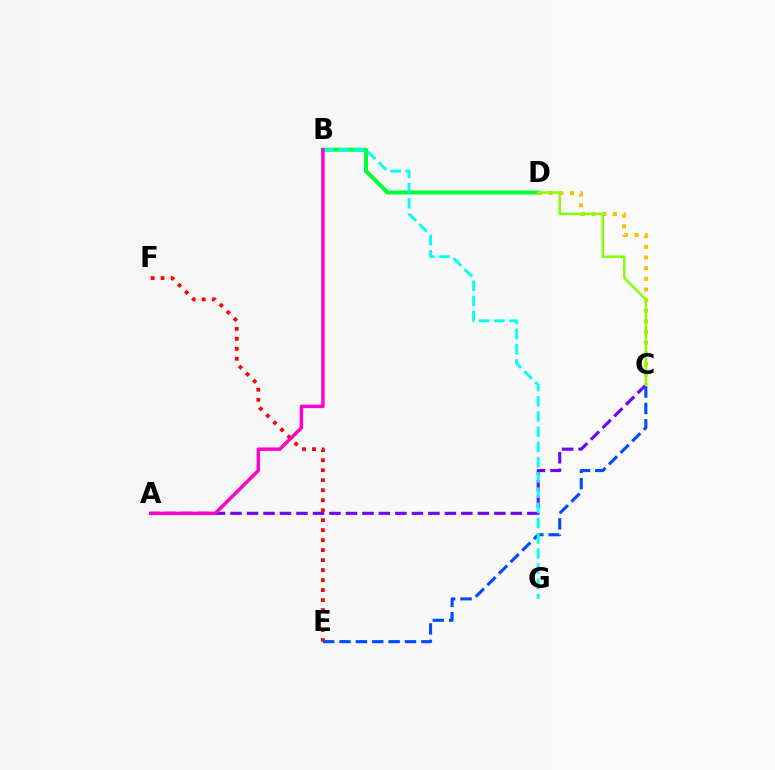{('B', 'D'): [{'color': '#00ff39', 'line_style': 'solid', 'thickness': 2.9}], ('A', 'C'): [{'color': '#7200ff', 'line_style': 'dashed', 'thickness': 2.24}], ('C', 'D'): [{'color': '#ffbd00', 'line_style': 'dotted', 'thickness': 2.9}, {'color': '#84ff00', 'line_style': 'solid', 'thickness': 1.79}], ('C', 'E'): [{'color': '#004bff', 'line_style': 'dashed', 'thickness': 2.22}], ('B', 'G'): [{'color': '#00fff6', 'line_style': 'dashed', 'thickness': 2.07}], ('E', 'F'): [{'color': '#ff0000', 'line_style': 'dotted', 'thickness': 2.71}], ('A', 'B'): [{'color': '#ff00cf', 'line_style': 'solid', 'thickness': 2.48}]}